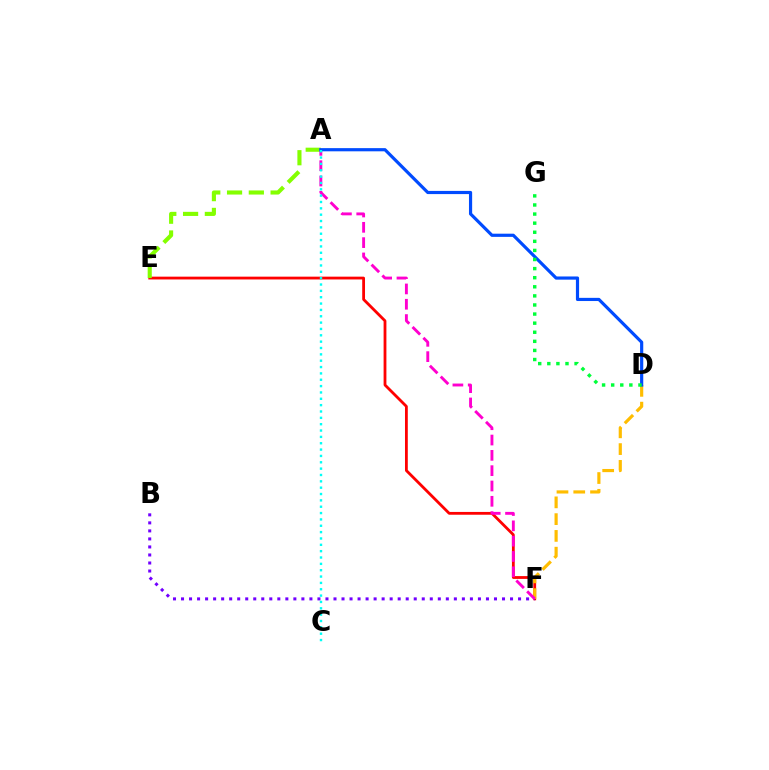{('E', 'F'): [{'color': '#ff0000', 'line_style': 'solid', 'thickness': 2.02}], ('B', 'F'): [{'color': '#7200ff', 'line_style': 'dotted', 'thickness': 2.18}], ('A', 'E'): [{'color': '#84ff00', 'line_style': 'dashed', 'thickness': 2.96}], ('D', 'F'): [{'color': '#ffbd00', 'line_style': 'dashed', 'thickness': 2.28}], ('A', 'F'): [{'color': '#ff00cf', 'line_style': 'dashed', 'thickness': 2.08}], ('A', 'D'): [{'color': '#004bff', 'line_style': 'solid', 'thickness': 2.29}], ('A', 'C'): [{'color': '#00fff6', 'line_style': 'dotted', 'thickness': 1.72}], ('D', 'G'): [{'color': '#00ff39', 'line_style': 'dotted', 'thickness': 2.47}]}